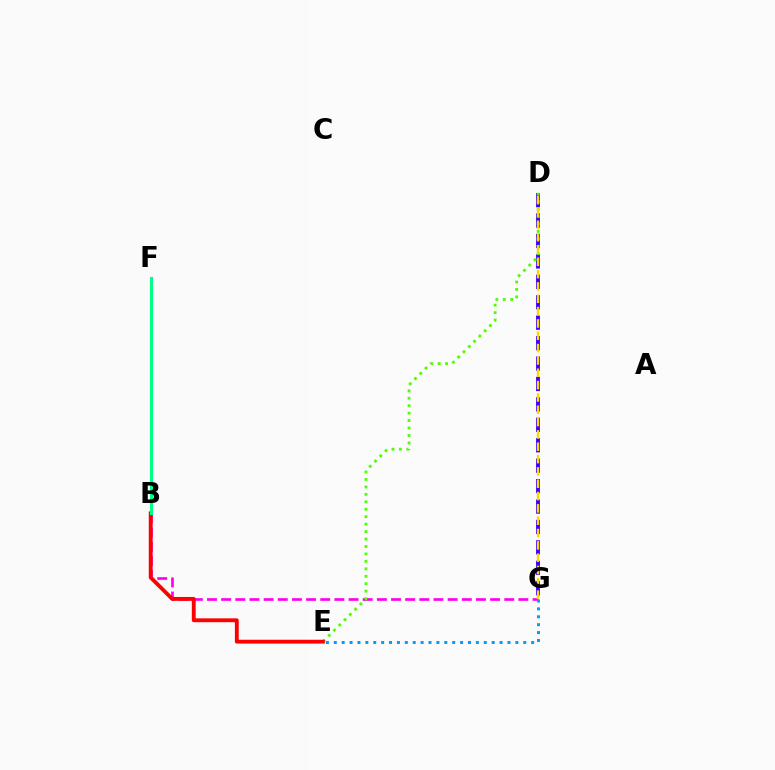{('D', 'G'): [{'color': '#3700ff', 'line_style': 'dashed', 'thickness': 2.78}, {'color': '#ffd500', 'line_style': 'dashed', 'thickness': 1.68}], ('B', 'G'): [{'color': '#ff00ed', 'line_style': 'dashed', 'thickness': 1.92}], ('D', 'E'): [{'color': '#4fff00', 'line_style': 'dotted', 'thickness': 2.02}], ('E', 'G'): [{'color': '#009eff', 'line_style': 'dotted', 'thickness': 2.14}], ('B', 'E'): [{'color': '#ff0000', 'line_style': 'solid', 'thickness': 2.77}], ('B', 'F'): [{'color': '#00ff86', 'line_style': 'solid', 'thickness': 2.2}]}